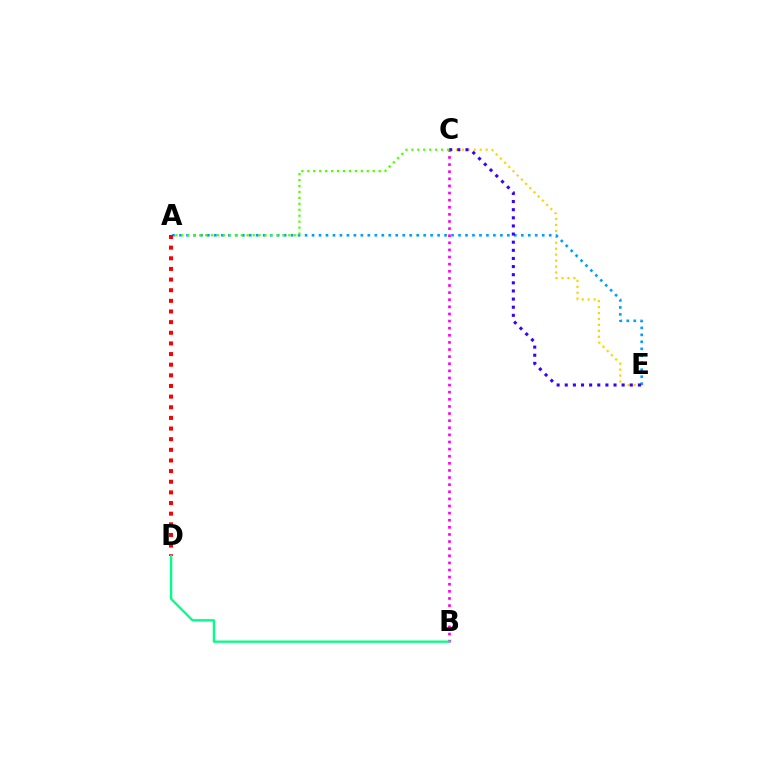{('C', 'E'): [{'color': '#ffd500', 'line_style': 'dotted', 'thickness': 1.62}, {'color': '#3700ff', 'line_style': 'dotted', 'thickness': 2.21}], ('A', 'E'): [{'color': '#009eff', 'line_style': 'dotted', 'thickness': 1.9}], ('B', 'C'): [{'color': '#ff00ed', 'line_style': 'dotted', 'thickness': 1.93}], ('A', 'C'): [{'color': '#4fff00', 'line_style': 'dotted', 'thickness': 1.61}], ('A', 'D'): [{'color': '#ff0000', 'line_style': 'dotted', 'thickness': 2.89}], ('B', 'D'): [{'color': '#00ff86', 'line_style': 'solid', 'thickness': 1.65}]}